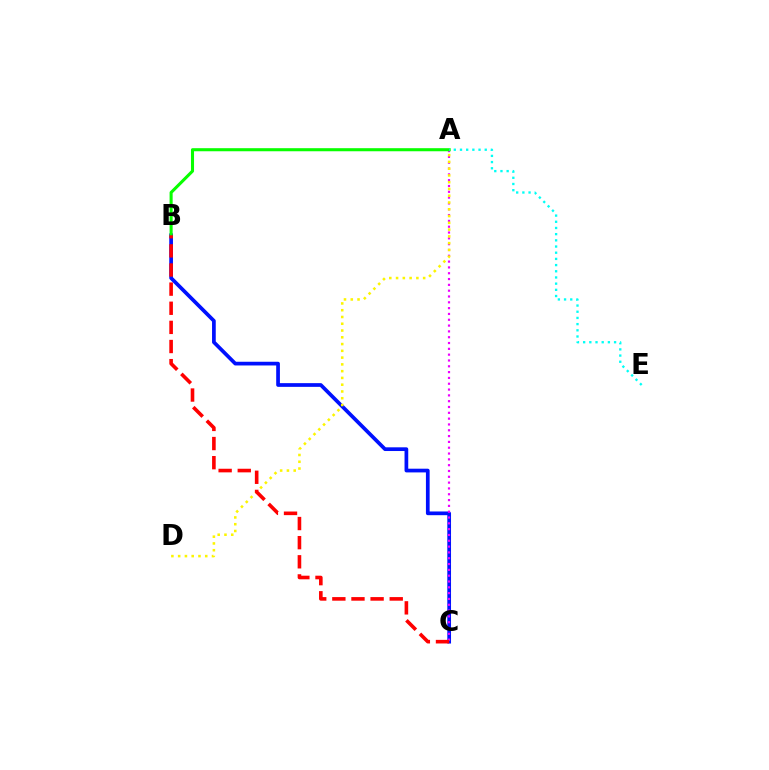{('B', 'C'): [{'color': '#0010ff', 'line_style': 'solid', 'thickness': 2.67}, {'color': '#ff0000', 'line_style': 'dashed', 'thickness': 2.6}], ('A', 'C'): [{'color': '#ee00ff', 'line_style': 'dotted', 'thickness': 1.58}], ('A', 'B'): [{'color': '#08ff00', 'line_style': 'solid', 'thickness': 2.21}], ('A', 'E'): [{'color': '#00fff6', 'line_style': 'dotted', 'thickness': 1.68}], ('A', 'D'): [{'color': '#fcf500', 'line_style': 'dotted', 'thickness': 1.84}]}